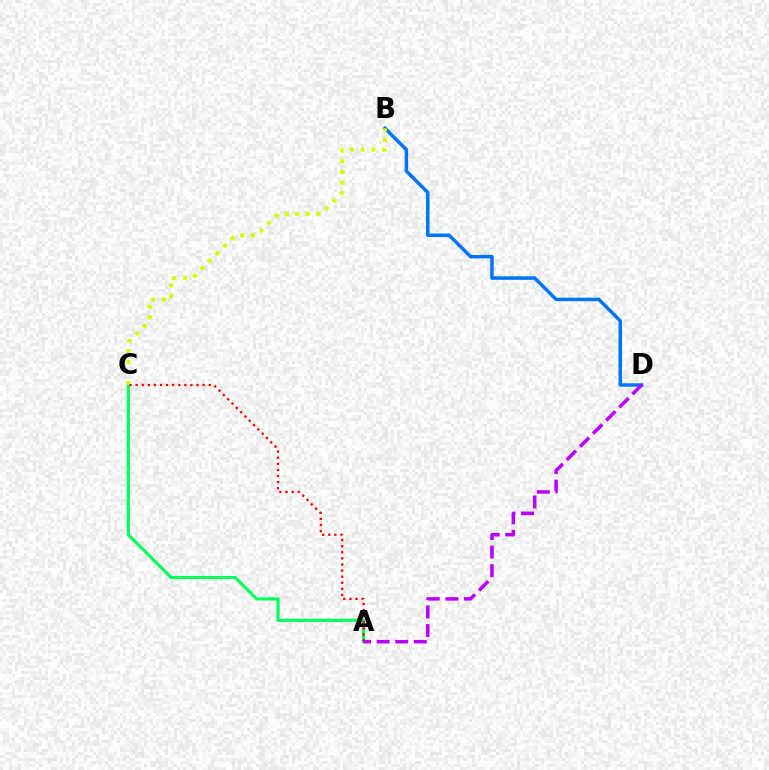{('A', 'C'): [{'color': '#00ff5c', 'line_style': 'solid', 'thickness': 2.28}, {'color': '#ff0000', 'line_style': 'dotted', 'thickness': 1.65}], ('B', 'D'): [{'color': '#0074ff', 'line_style': 'solid', 'thickness': 2.5}], ('B', 'C'): [{'color': '#d1ff00', 'line_style': 'dotted', 'thickness': 2.9}], ('A', 'D'): [{'color': '#b900ff', 'line_style': 'dashed', 'thickness': 2.52}]}